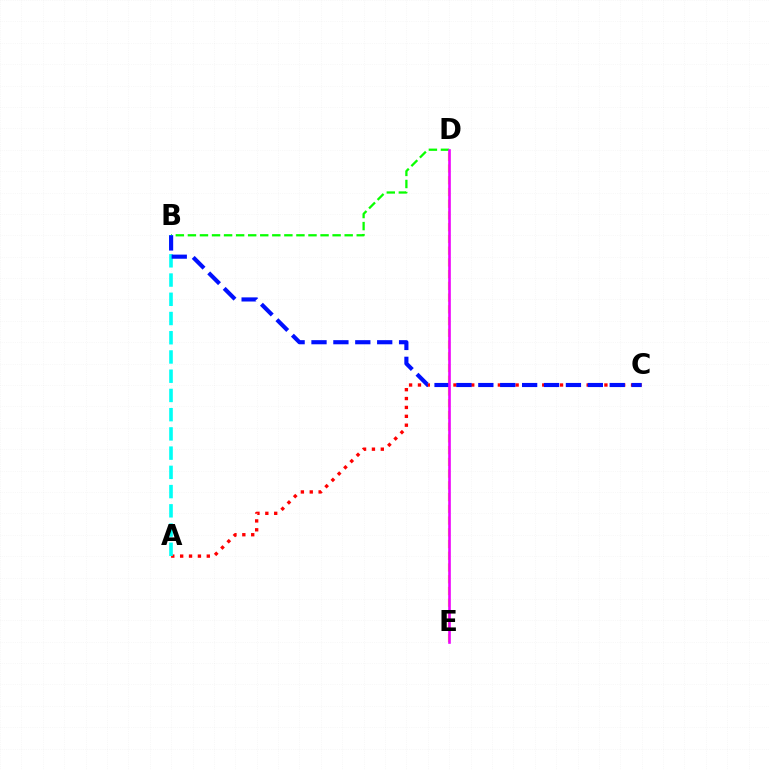{('B', 'D'): [{'color': '#08ff00', 'line_style': 'dashed', 'thickness': 1.64}], ('A', 'C'): [{'color': '#ff0000', 'line_style': 'dotted', 'thickness': 2.41}], ('D', 'E'): [{'color': '#fcf500', 'line_style': 'dashed', 'thickness': 1.59}, {'color': '#ee00ff', 'line_style': 'solid', 'thickness': 1.88}], ('A', 'B'): [{'color': '#00fff6', 'line_style': 'dashed', 'thickness': 2.61}], ('B', 'C'): [{'color': '#0010ff', 'line_style': 'dashed', 'thickness': 2.97}]}